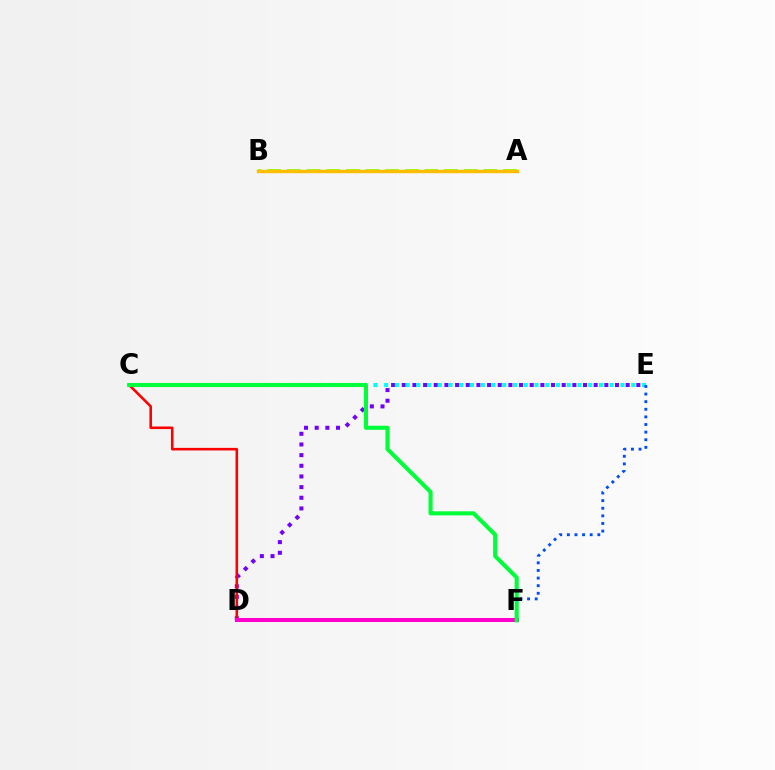{('D', 'E'): [{'color': '#7200ff', 'line_style': 'dotted', 'thickness': 2.9}], ('C', 'D'): [{'color': '#ff0000', 'line_style': 'solid', 'thickness': 1.86}], ('A', 'B'): [{'color': '#84ff00', 'line_style': 'dashed', 'thickness': 2.67}, {'color': '#ffbd00', 'line_style': 'solid', 'thickness': 2.45}], ('C', 'E'): [{'color': '#00fff6', 'line_style': 'dotted', 'thickness': 2.92}], ('D', 'F'): [{'color': '#ff00cf', 'line_style': 'solid', 'thickness': 2.9}], ('E', 'F'): [{'color': '#004bff', 'line_style': 'dotted', 'thickness': 2.07}], ('C', 'F'): [{'color': '#00ff39', 'line_style': 'solid', 'thickness': 2.93}]}